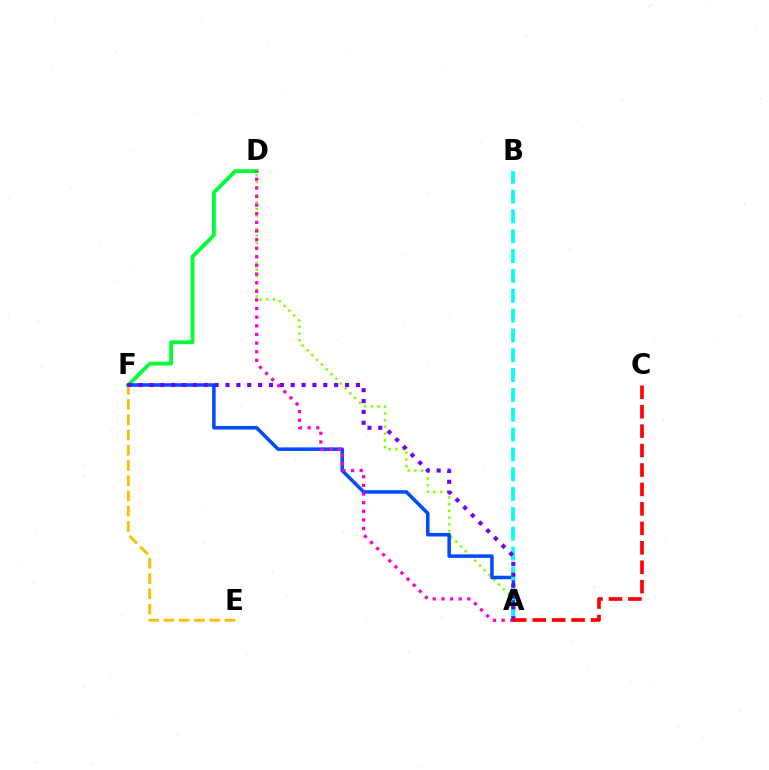{('D', 'F'): [{'color': '#00ff39', 'line_style': 'solid', 'thickness': 2.76}], ('A', 'D'): [{'color': '#84ff00', 'line_style': 'dotted', 'thickness': 1.83}, {'color': '#ff00cf', 'line_style': 'dotted', 'thickness': 2.34}], ('E', 'F'): [{'color': '#ffbd00', 'line_style': 'dashed', 'thickness': 2.07}], ('A', 'F'): [{'color': '#004bff', 'line_style': 'solid', 'thickness': 2.54}, {'color': '#7200ff', 'line_style': 'dotted', 'thickness': 2.95}], ('A', 'B'): [{'color': '#00fff6', 'line_style': 'dashed', 'thickness': 2.69}], ('A', 'C'): [{'color': '#ff0000', 'line_style': 'dashed', 'thickness': 2.64}]}